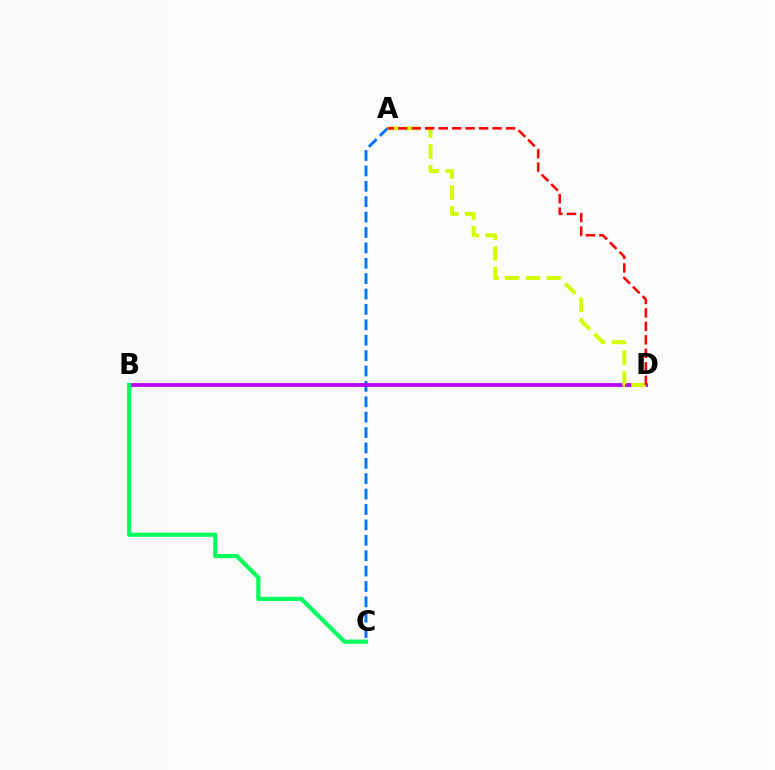{('A', 'C'): [{'color': '#0074ff', 'line_style': 'dashed', 'thickness': 2.09}], ('B', 'D'): [{'color': '#b900ff', 'line_style': 'solid', 'thickness': 2.73}], ('A', 'D'): [{'color': '#d1ff00', 'line_style': 'dashed', 'thickness': 2.83}, {'color': '#ff0000', 'line_style': 'dashed', 'thickness': 1.83}], ('B', 'C'): [{'color': '#00ff5c', 'line_style': 'solid', 'thickness': 2.99}]}